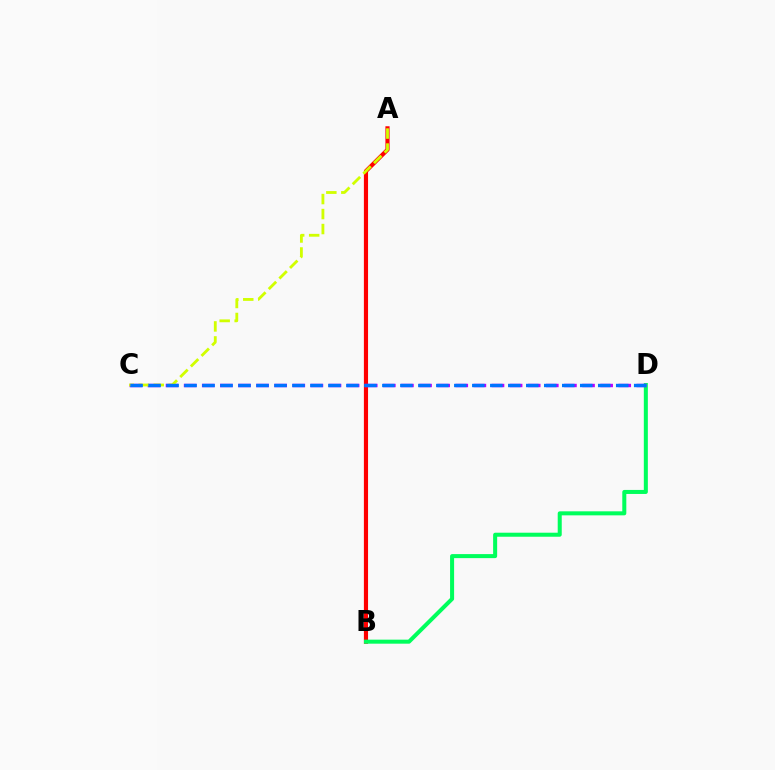{('A', 'B'): [{'color': '#ff0000', 'line_style': 'solid', 'thickness': 2.99}], ('B', 'D'): [{'color': '#00ff5c', 'line_style': 'solid', 'thickness': 2.9}], ('C', 'D'): [{'color': '#b900ff', 'line_style': 'dashed', 'thickness': 2.46}, {'color': '#0074ff', 'line_style': 'dashed', 'thickness': 2.44}], ('A', 'C'): [{'color': '#d1ff00', 'line_style': 'dashed', 'thickness': 2.04}]}